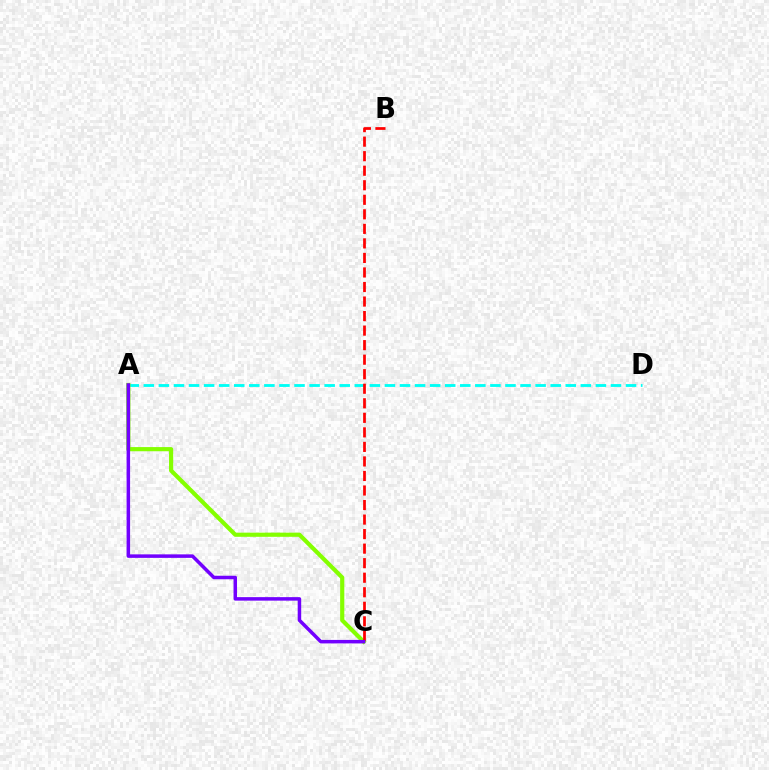{('A', 'D'): [{'color': '#00fff6', 'line_style': 'dashed', 'thickness': 2.05}], ('A', 'C'): [{'color': '#84ff00', 'line_style': 'solid', 'thickness': 3.0}, {'color': '#7200ff', 'line_style': 'solid', 'thickness': 2.52}], ('B', 'C'): [{'color': '#ff0000', 'line_style': 'dashed', 'thickness': 1.97}]}